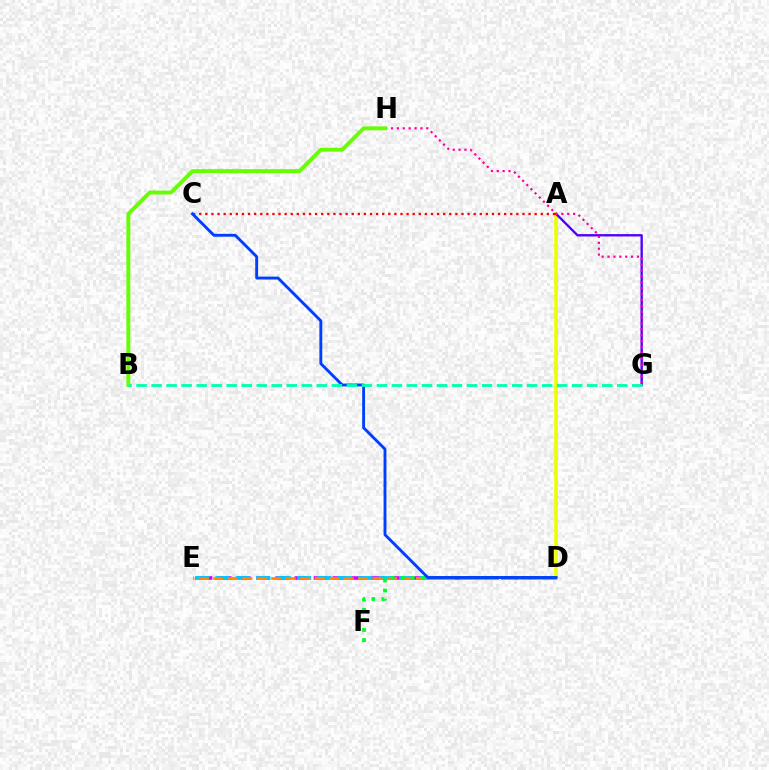{('A', 'D'): [{'color': '#eeff00', 'line_style': 'solid', 'thickness': 2.61}], ('A', 'G'): [{'color': '#4f00ff', 'line_style': 'solid', 'thickness': 1.69}], ('D', 'E'): [{'color': '#d600ff', 'line_style': 'dashed', 'thickness': 2.59}, {'color': '#00c7ff', 'line_style': 'dashed', 'thickness': 2.77}, {'color': '#ff8800', 'line_style': 'dashed', 'thickness': 1.97}], ('G', 'H'): [{'color': '#ff00a0', 'line_style': 'dotted', 'thickness': 1.6}], ('A', 'C'): [{'color': '#ff0000', 'line_style': 'dotted', 'thickness': 1.66}], ('D', 'F'): [{'color': '#00ff27', 'line_style': 'dotted', 'thickness': 2.74}], ('B', 'H'): [{'color': '#66ff00', 'line_style': 'solid', 'thickness': 2.81}], ('C', 'D'): [{'color': '#003fff', 'line_style': 'solid', 'thickness': 2.08}], ('B', 'G'): [{'color': '#00ffaf', 'line_style': 'dashed', 'thickness': 2.04}]}